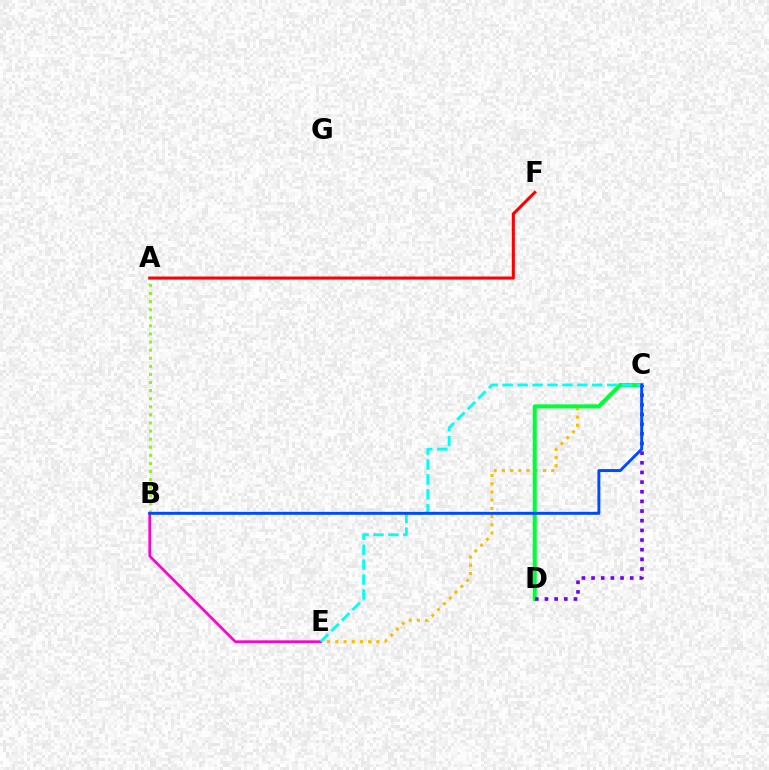{('C', 'E'): [{'color': '#ffbd00', 'line_style': 'dotted', 'thickness': 2.23}, {'color': '#00fff6', 'line_style': 'dashed', 'thickness': 2.03}], ('C', 'D'): [{'color': '#00ff39', 'line_style': 'solid', 'thickness': 2.94}, {'color': '#7200ff', 'line_style': 'dotted', 'thickness': 2.62}], ('A', 'B'): [{'color': '#84ff00', 'line_style': 'dotted', 'thickness': 2.2}], ('B', 'E'): [{'color': '#ff00cf', 'line_style': 'solid', 'thickness': 1.91}], ('A', 'F'): [{'color': '#ff0000', 'line_style': 'solid', 'thickness': 2.2}], ('B', 'C'): [{'color': '#004bff', 'line_style': 'solid', 'thickness': 2.11}]}